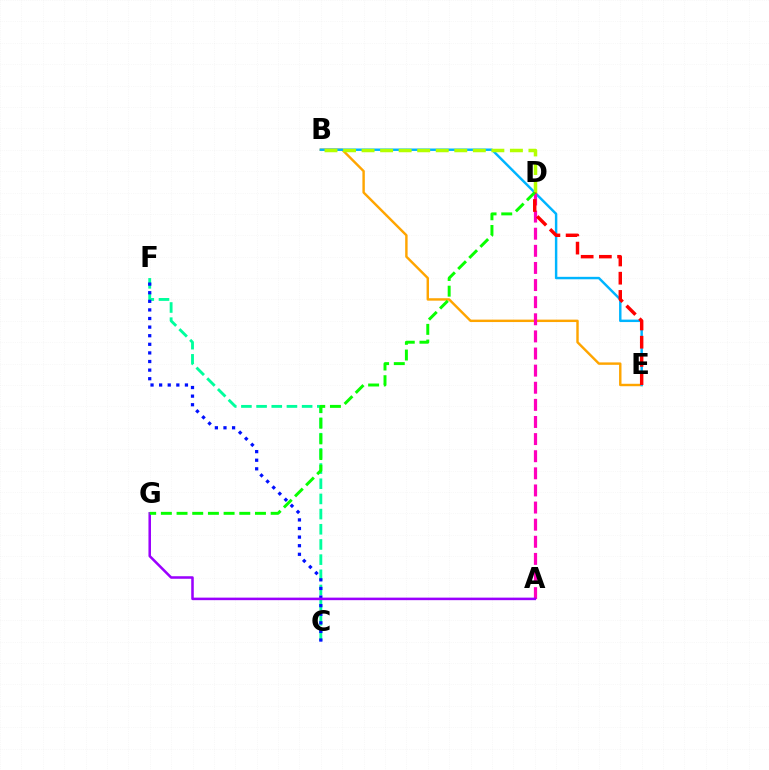{('B', 'E'): [{'color': '#ffa500', 'line_style': 'solid', 'thickness': 1.75}, {'color': '#00b5ff', 'line_style': 'solid', 'thickness': 1.76}], ('B', 'D'): [{'color': '#b3ff00', 'line_style': 'dashed', 'thickness': 2.52}], ('C', 'F'): [{'color': '#00ff9d', 'line_style': 'dashed', 'thickness': 2.06}, {'color': '#0010ff', 'line_style': 'dotted', 'thickness': 2.34}], ('A', 'D'): [{'color': '#ff00bd', 'line_style': 'dashed', 'thickness': 2.33}], ('A', 'G'): [{'color': '#9b00ff', 'line_style': 'solid', 'thickness': 1.83}], ('D', 'E'): [{'color': '#ff0000', 'line_style': 'dashed', 'thickness': 2.47}], ('D', 'G'): [{'color': '#08ff00', 'line_style': 'dashed', 'thickness': 2.13}]}